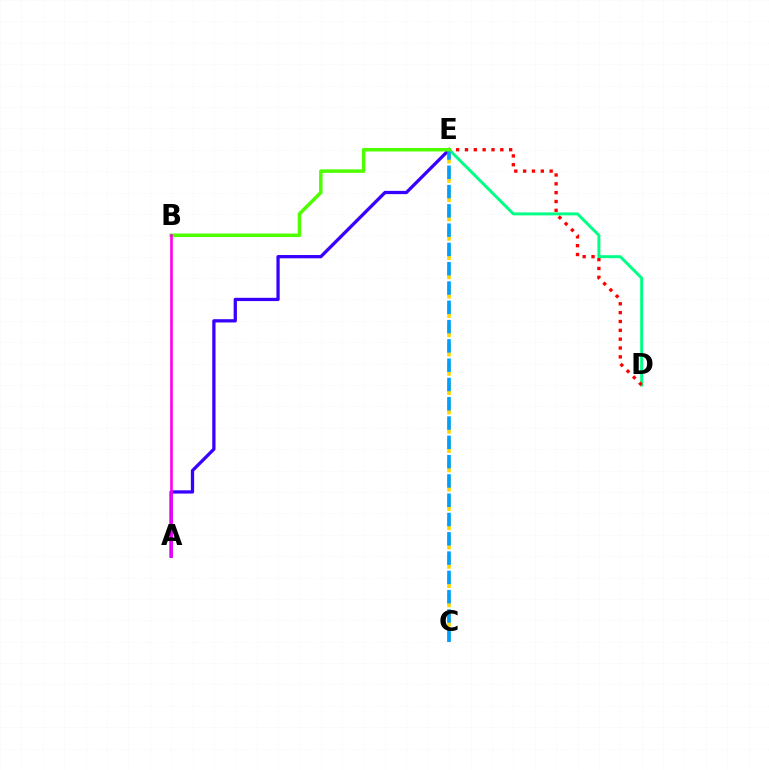{('D', 'E'): [{'color': '#00ff86', 'line_style': 'solid', 'thickness': 2.13}, {'color': '#ff0000', 'line_style': 'dotted', 'thickness': 2.4}], ('C', 'E'): [{'color': '#ffd500', 'line_style': 'dashed', 'thickness': 2.62}, {'color': '#009eff', 'line_style': 'dashed', 'thickness': 2.62}], ('A', 'E'): [{'color': '#3700ff', 'line_style': 'solid', 'thickness': 2.35}], ('B', 'E'): [{'color': '#4fff00', 'line_style': 'solid', 'thickness': 2.53}], ('A', 'B'): [{'color': '#ff00ed', 'line_style': 'solid', 'thickness': 1.88}]}